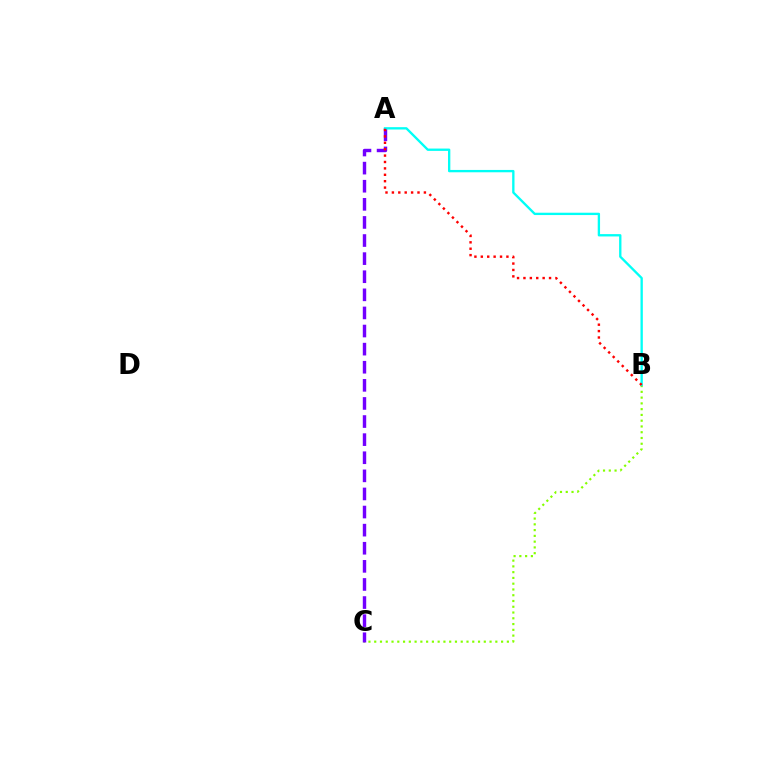{('B', 'C'): [{'color': '#84ff00', 'line_style': 'dotted', 'thickness': 1.57}], ('A', 'C'): [{'color': '#7200ff', 'line_style': 'dashed', 'thickness': 2.46}], ('A', 'B'): [{'color': '#00fff6', 'line_style': 'solid', 'thickness': 1.68}, {'color': '#ff0000', 'line_style': 'dotted', 'thickness': 1.74}]}